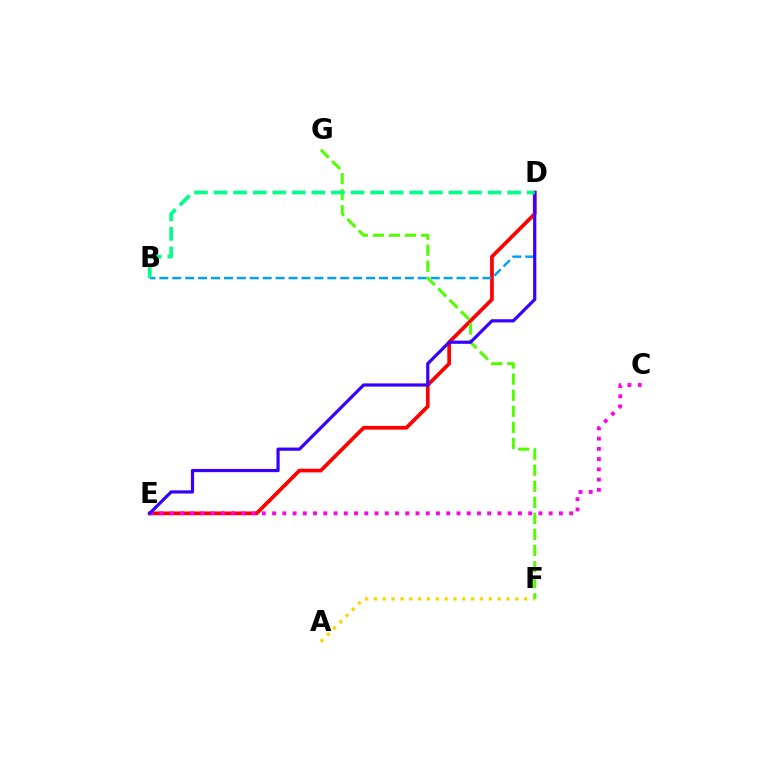{('D', 'E'): [{'color': '#ff0000', 'line_style': 'solid', 'thickness': 2.68}, {'color': '#3700ff', 'line_style': 'solid', 'thickness': 2.3}], ('A', 'F'): [{'color': '#ffd500', 'line_style': 'dotted', 'thickness': 2.4}], ('C', 'E'): [{'color': '#ff00ed', 'line_style': 'dotted', 'thickness': 2.78}], ('B', 'D'): [{'color': '#009eff', 'line_style': 'dashed', 'thickness': 1.76}, {'color': '#00ff86', 'line_style': 'dashed', 'thickness': 2.66}], ('F', 'G'): [{'color': '#4fff00', 'line_style': 'dashed', 'thickness': 2.18}]}